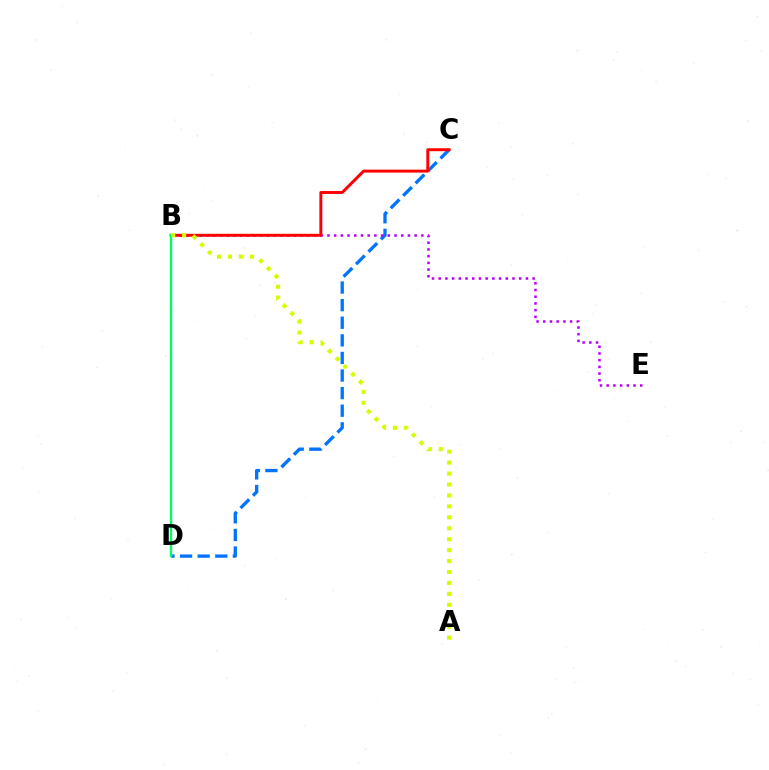{('C', 'D'): [{'color': '#0074ff', 'line_style': 'dashed', 'thickness': 2.39}], ('B', 'E'): [{'color': '#b900ff', 'line_style': 'dotted', 'thickness': 1.82}], ('B', 'C'): [{'color': '#ff0000', 'line_style': 'solid', 'thickness': 2.12}], ('B', 'D'): [{'color': '#00ff5c', 'line_style': 'solid', 'thickness': 1.71}], ('A', 'B'): [{'color': '#d1ff00', 'line_style': 'dotted', 'thickness': 2.97}]}